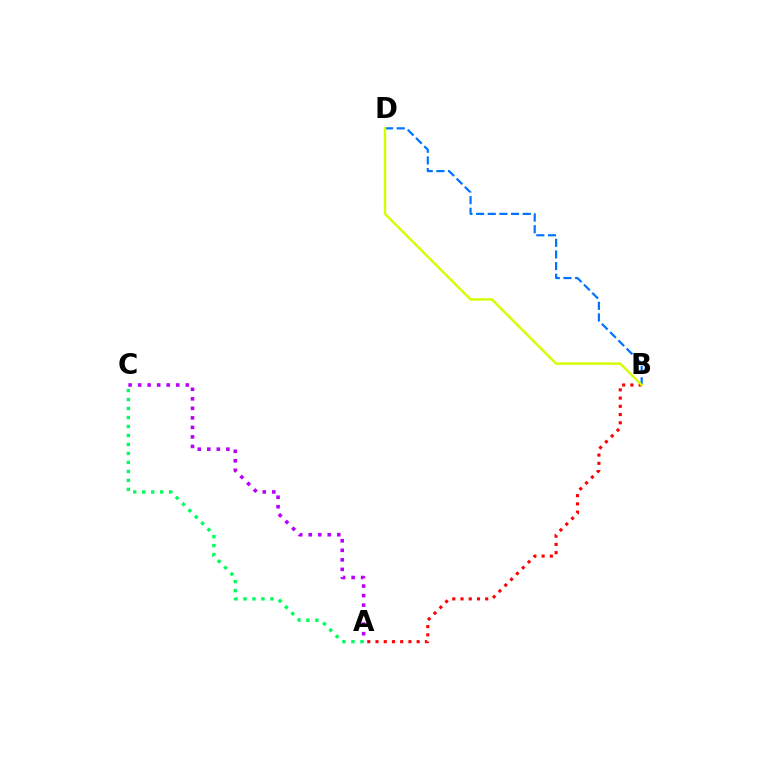{('A', 'B'): [{'color': '#ff0000', 'line_style': 'dotted', 'thickness': 2.24}], ('B', 'D'): [{'color': '#0074ff', 'line_style': 'dashed', 'thickness': 1.58}, {'color': '#d1ff00', 'line_style': 'solid', 'thickness': 1.72}], ('A', 'C'): [{'color': '#b900ff', 'line_style': 'dotted', 'thickness': 2.59}, {'color': '#00ff5c', 'line_style': 'dotted', 'thickness': 2.44}]}